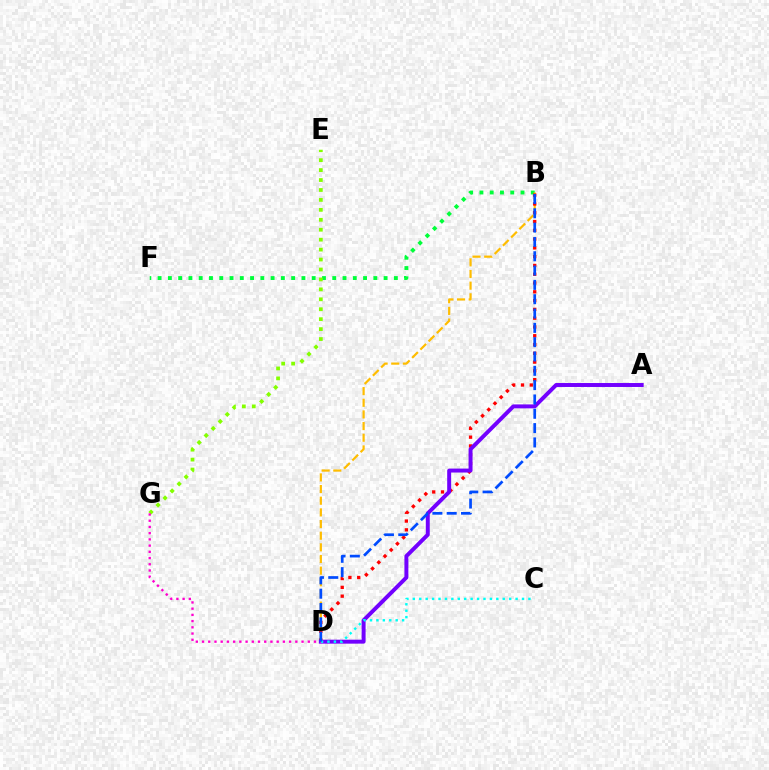{('B', 'F'): [{'color': '#00ff39', 'line_style': 'dotted', 'thickness': 2.79}], ('E', 'G'): [{'color': '#84ff00', 'line_style': 'dotted', 'thickness': 2.7}], ('B', 'D'): [{'color': '#ffbd00', 'line_style': 'dashed', 'thickness': 1.58}, {'color': '#ff0000', 'line_style': 'dotted', 'thickness': 2.39}, {'color': '#004bff', 'line_style': 'dashed', 'thickness': 1.95}], ('A', 'D'): [{'color': '#7200ff', 'line_style': 'solid', 'thickness': 2.85}], ('C', 'D'): [{'color': '#00fff6', 'line_style': 'dotted', 'thickness': 1.75}], ('D', 'G'): [{'color': '#ff00cf', 'line_style': 'dotted', 'thickness': 1.69}]}